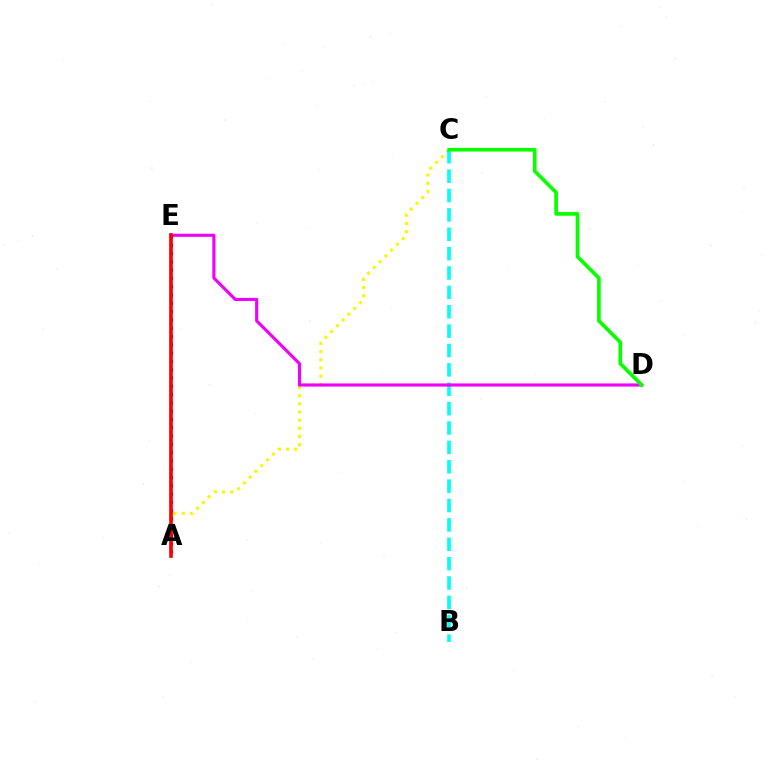{('A', 'C'): [{'color': '#fcf500', 'line_style': 'dotted', 'thickness': 2.22}], ('B', 'C'): [{'color': '#00fff6', 'line_style': 'dashed', 'thickness': 2.63}], ('D', 'E'): [{'color': '#ee00ff', 'line_style': 'solid', 'thickness': 2.24}], ('C', 'D'): [{'color': '#08ff00', 'line_style': 'solid', 'thickness': 2.64}], ('A', 'E'): [{'color': '#0010ff', 'line_style': 'dotted', 'thickness': 2.25}, {'color': '#ff0000', 'line_style': 'solid', 'thickness': 2.65}]}